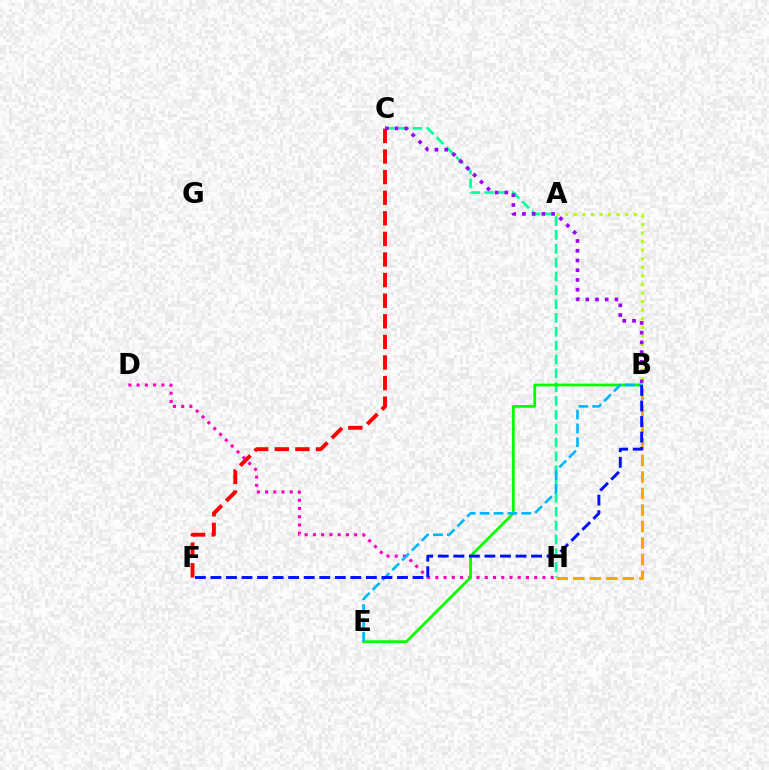{('C', 'H'): [{'color': '#00ff9d', 'line_style': 'dashed', 'thickness': 1.88}], ('C', 'F'): [{'color': '#ff0000', 'line_style': 'dashed', 'thickness': 2.8}], ('D', 'H'): [{'color': '#ff00bd', 'line_style': 'dotted', 'thickness': 2.24}], ('B', 'H'): [{'color': '#ffa500', 'line_style': 'dashed', 'thickness': 2.24}], ('A', 'B'): [{'color': '#b3ff00', 'line_style': 'dotted', 'thickness': 2.33}], ('B', 'E'): [{'color': '#08ff00', 'line_style': 'solid', 'thickness': 2.01}, {'color': '#00b5ff', 'line_style': 'dashed', 'thickness': 1.89}], ('B', 'C'): [{'color': '#9b00ff', 'line_style': 'dotted', 'thickness': 2.65}], ('B', 'F'): [{'color': '#0010ff', 'line_style': 'dashed', 'thickness': 2.11}]}